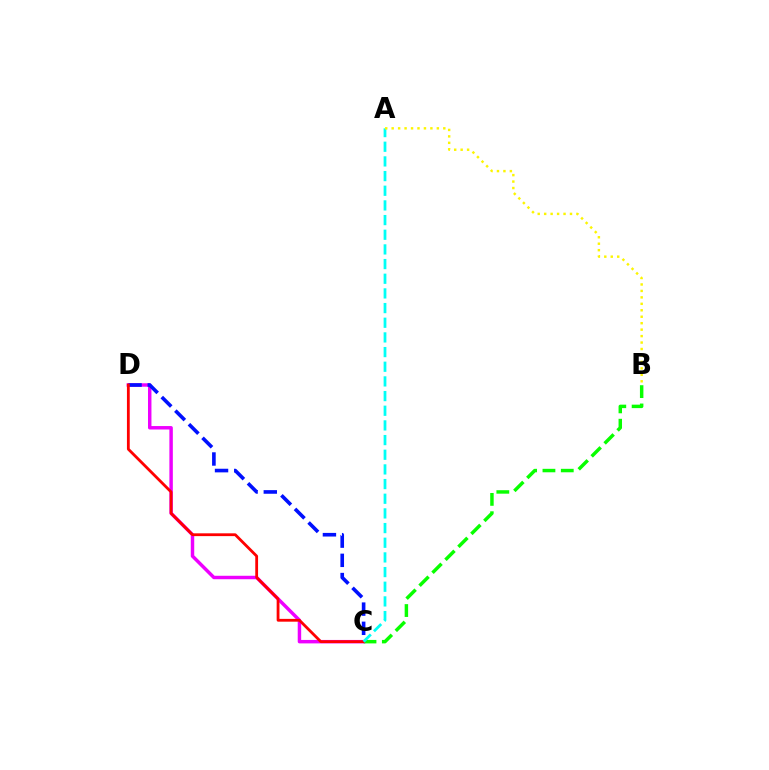{('C', 'D'): [{'color': '#ee00ff', 'line_style': 'solid', 'thickness': 2.49}, {'color': '#0010ff', 'line_style': 'dashed', 'thickness': 2.61}, {'color': '#ff0000', 'line_style': 'solid', 'thickness': 2.02}], ('B', 'C'): [{'color': '#08ff00', 'line_style': 'dashed', 'thickness': 2.49}], ('A', 'C'): [{'color': '#00fff6', 'line_style': 'dashed', 'thickness': 1.99}], ('A', 'B'): [{'color': '#fcf500', 'line_style': 'dotted', 'thickness': 1.75}]}